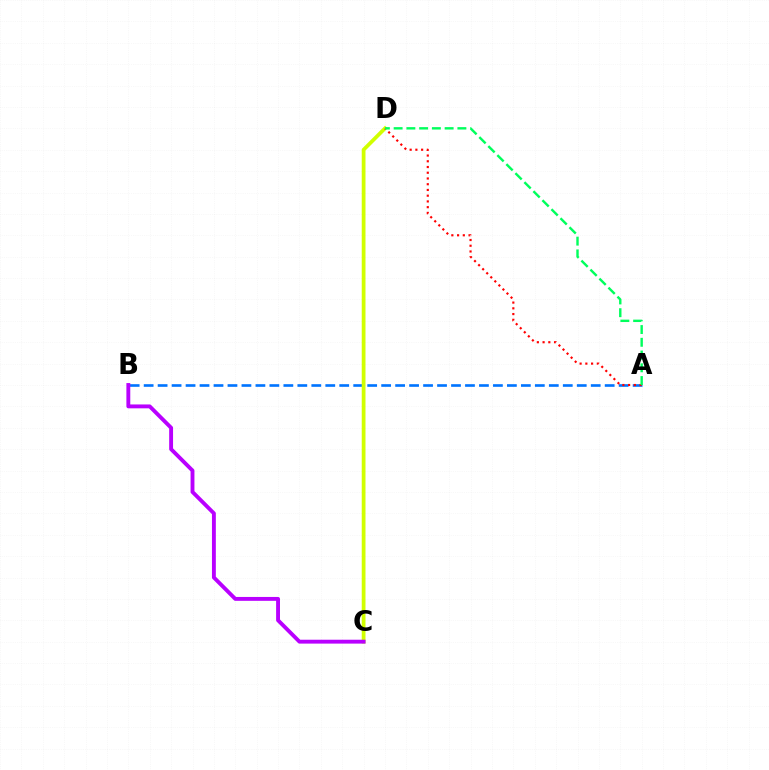{('A', 'B'): [{'color': '#0074ff', 'line_style': 'dashed', 'thickness': 1.9}], ('C', 'D'): [{'color': '#d1ff00', 'line_style': 'solid', 'thickness': 2.71}], ('A', 'D'): [{'color': '#ff0000', 'line_style': 'dotted', 'thickness': 1.56}, {'color': '#00ff5c', 'line_style': 'dashed', 'thickness': 1.73}], ('B', 'C'): [{'color': '#b900ff', 'line_style': 'solid', 'thickness': 2.79}]}